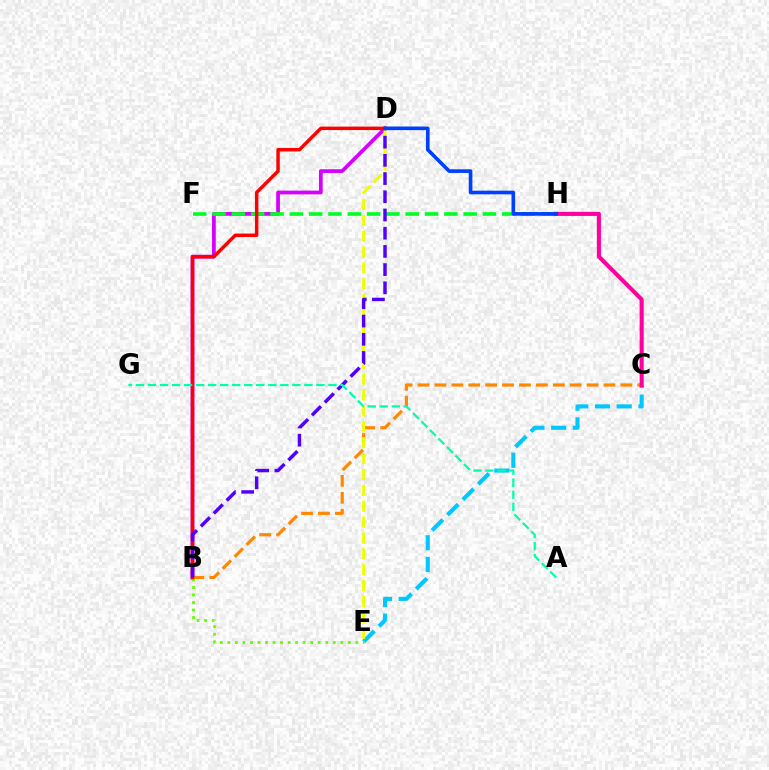{('C', 'E'): [{'color': '#00c7ff', 'line_style': 'dashed', 'thickness': 2.95}], ('B', 'D'): [{'color': '#d600ff', 'line_style': 'solid', 'thickness': 2.7}, {'color': '#ff0000', 'line_style': 'solid', 'thickness': 2.49}, {'color': '#4f00ff', 'line_style': 'dashed', 'thickness': 2.47}], ('F', 'H'): [{'color': '#00ff27', 'line_style': 'dashed', 'thickness': 2.62}], ('B', 'C'): [{'color': '#ff8800', 'line_style': 'dashed', 'thickness': 2.3}], ('D', 'E'): [{'color': '#eeff00', 'line_style': 'dashed', 'thickness': 2.16}], ('B', 'E'): [{'color': '#66ff00', 'line_style': 'dotted', 'thickness': 2.05}], ('C', 'H'): [{'color': '#ff00a0', 'line_style': 'solid', 'thickness': 2.95}], ('A', 'G'): [{'color': '#00ffaf', 'line_style': 'dashed', 'thickness': 1.63}], ('D', 'H'): [{'color': '#003fff', 'line_style': 'solid', 'thickness': 2.62}]}